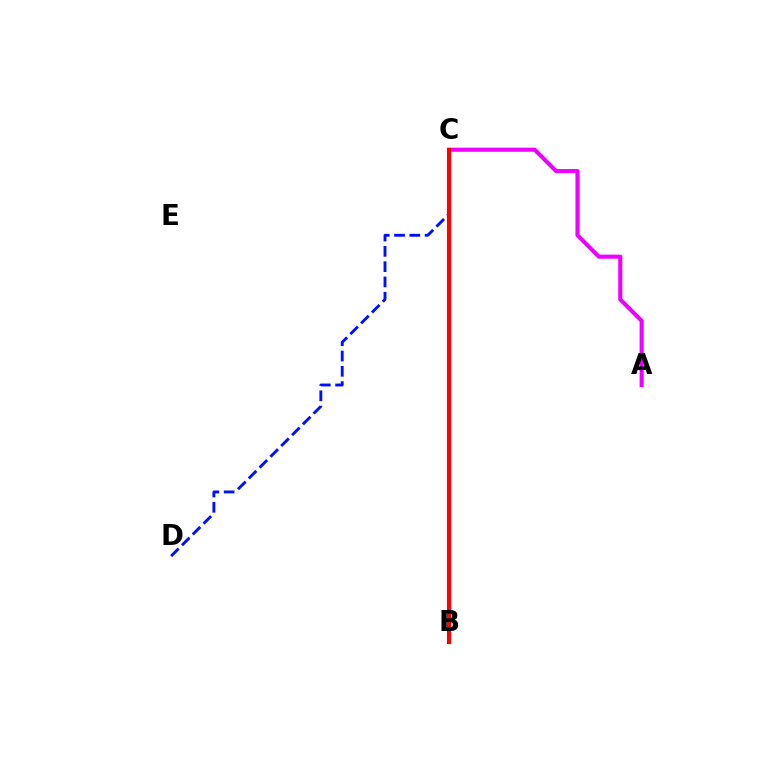{('B', 'C'): [{'color': '#00fff6', 'line_style': 'dashed', 'thickness': 2.83}, {'color': '#fcf500', 'line_style': 'dashed', 'thickness': 1.54}, {'color': '#08ff00', 'line_style': 'solid', 'thickness': 2.43}, {'color': '#ff0000', 'line_style': 'solid', 'thickness': 2.93}], ('C', 'D'): [{'color': '#0010ff', 'line_style': 'dashed', 'thickness': 2.08}], ('A', 'C'): [{'color': '#ee00ff', 'line_style': 'solid', 'thickness': 2.95}]}